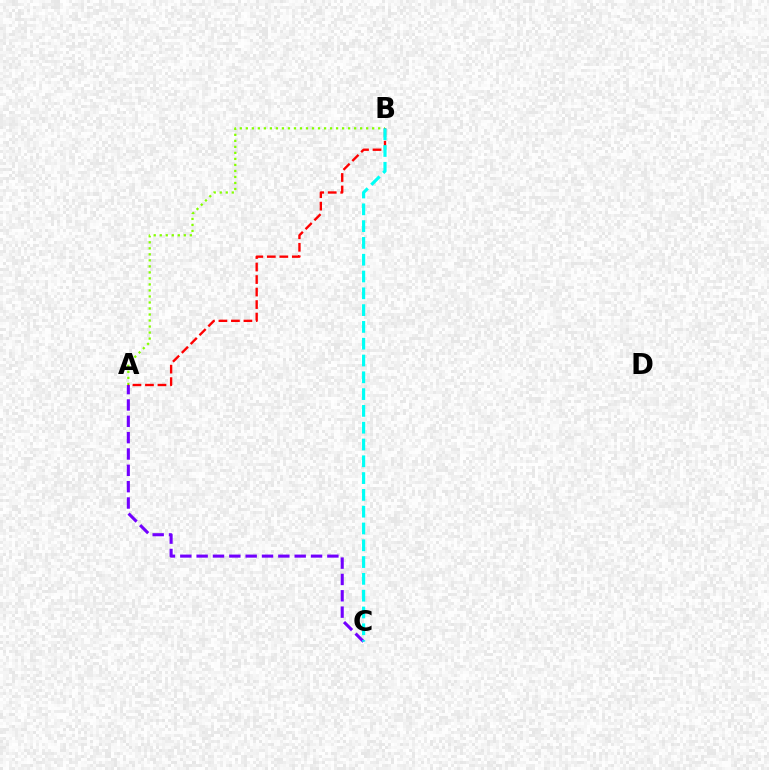{('A', 'B'): [{'color': '#84ff00', 'line_style': 'dotted', 'thickness': 1.63}, {'color': '#ff0000', 'line_style': 'dashed', 'thickness': 1.7}], ('A', 'C'): [{'color': '#7200ff', 'line_style': 'dashed', 'thickness': 2.22}], ('B', 'C'): [{'color': '#00fff6', 'line_style': 'dashed', 'thickness': 2.28}]}